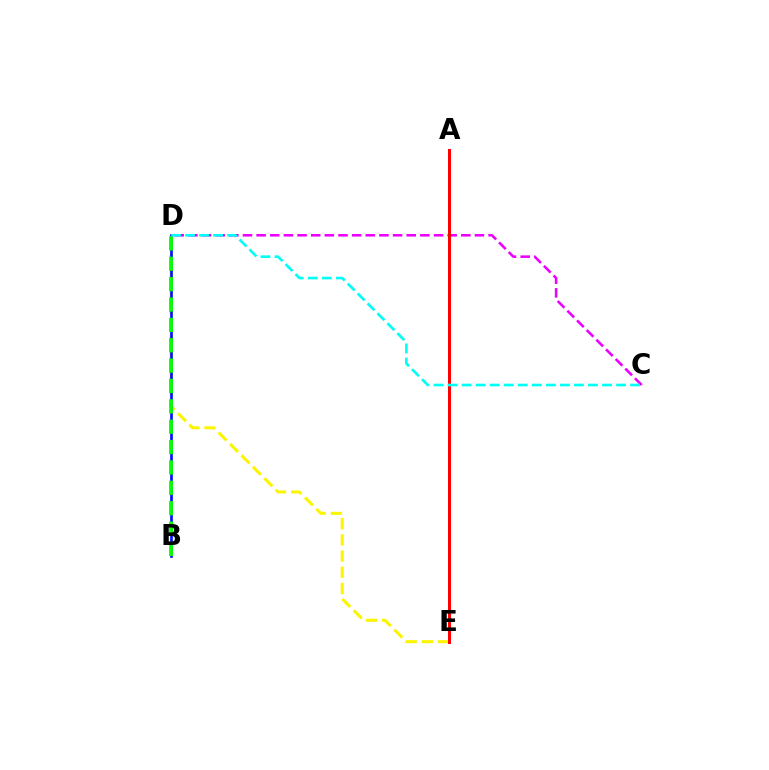{('D', 'E'): [{'color': '#fcf500', 'line_style': 'dashed', 'thickness': 2.2}], ('C', 'D'): [{'color': '#ee00ff', 'line_style': 'dashed', 'thickness': 1.85}, {'color': '#00fff6', 'line_style': 'dashed', 'thickness': 1.91}], ('B', 'D'): [{'color': '#0010ff', 'line_style': 'solid', 'thickness': 1.92}, {'color': '#08ff00', 'line_style': 'dashed', 'thickness': 2.77}], ('A', 'E'): [{'color': '#ff0000', 'line_style': 'solid', 'thickness': 2.17}]}